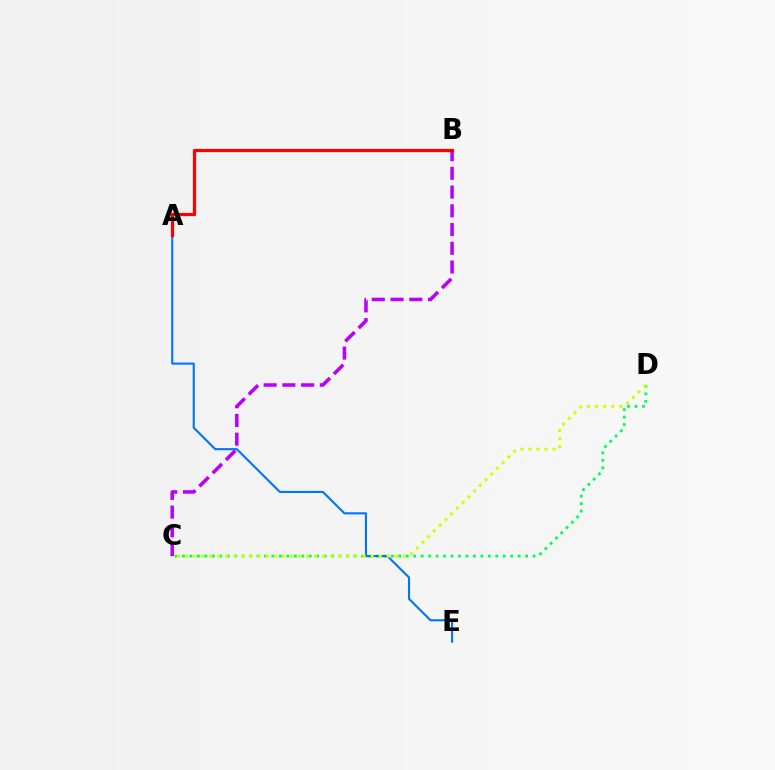{('C', 'D'): [{'color': '#00ff5c', 'line_style': 'dotted', 'thickness': 2.03}, {'color': '#d1ff00', 'line_style': 'dotted', 'thickness': 2.19}], ('A', 'E'): [{'color': '#0074ff', 'line_style': 'solid', 'thickness': 1.52}], ('B', 'C'): [{'color': '#b900ff', 'line_style': 'dashed', 'thickness': 2.54}], ('A', 'B'): [{'color': '#ff0000', 'line_style': 'solid', 'thickness': 2.31}]}